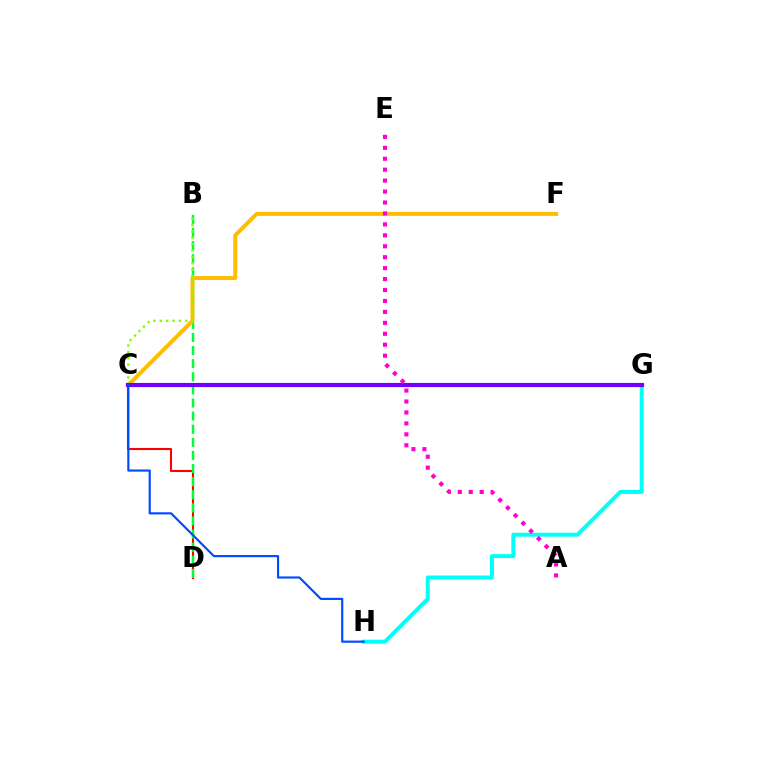{('G', 'H'): [{'color': '#00fff6', 'line_style': 'solid', 'thickness': 2.84}], ('C', 'D'): [{'color': '#ff0000', 'line_style': 'solid', 'thickness': 1.5}], ('B', 'D'): [{'color': '#00ff39', 'line_style': 'dashed', 'thickness': 1.78}], ('C', 'F'): [{'color': '#ffbd00', 'line_style': 'solid', 'thickness': 2.87}], ('B', 'C'): [{'color': '#84ff00', 'line_style': 'dotted', 'thickness': 1.73}], ('C', 'G'): [{'color': '#7200ff', 'line_style': 'solid', 'thickness': 2.98}], ('C', 'H'): [{'color': '#004bff', 'line_style': 'solid', 'thickness': 1.56}], ('A', 'E'): [{'color': '#ff00cf', 'line_style': 'dotted', 'thickness': 2.97}]}